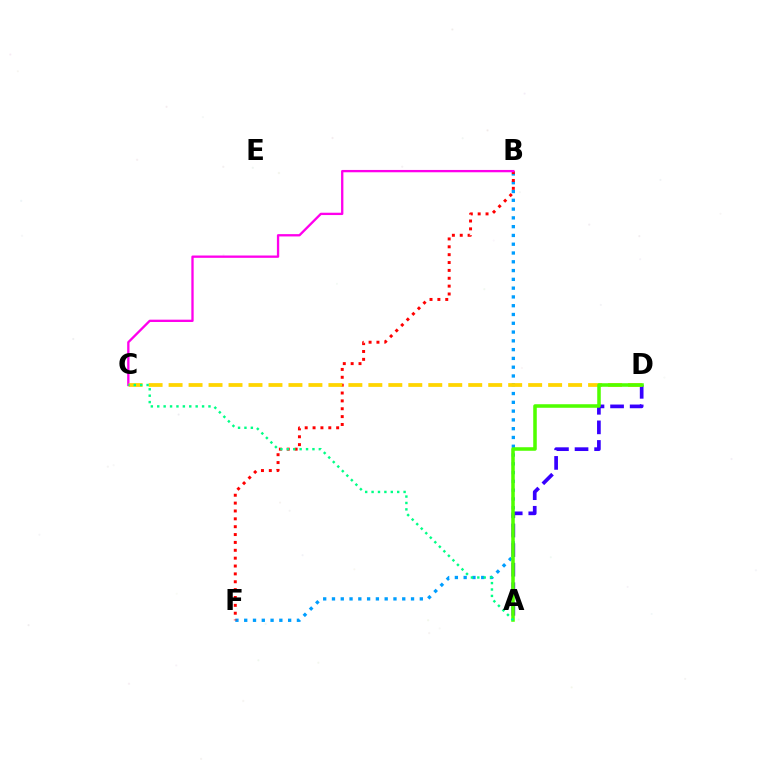{('B', 'F'): [{'color': '#009eff', 'line_style': 'dotted', 'thickness': 2.39}, {'color': '#ff0000', 'line_style': 'dotted', 'thickness': 2.14}], ('B', 'C'): [{'color': '#ff00ed', 'line_style': 'solid', 'thickness': 1.67}], ('A', 'D'): [{'color': '#3700ff', 'line_style': 'dashed', 'thickness': 2.66}, {'color': '#4fff00', 'line_style': 'solid', 'thickness': 2.55}], ('C', 'D'): [{'color': '#ffd500', 'line_style': 'dashed', 'thickness': 2.71}], ('A', 'C'): [{'color': '#00ff86', 'line_style': 'dotted', 'thickness': 1.74}]}